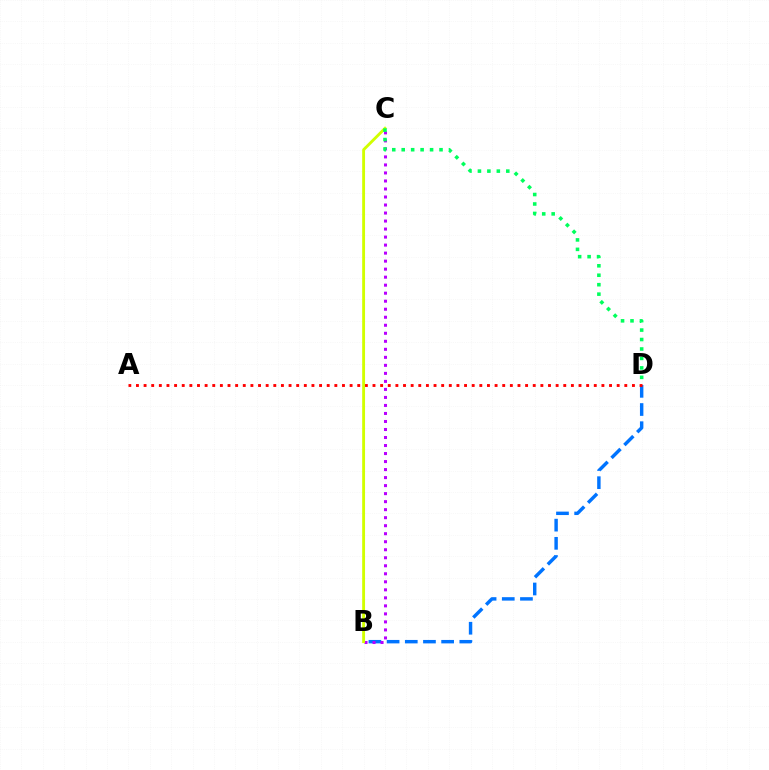{('B', 'D'): [{'color': '#0074ff', 'line_style': 'dashed', 'thickness': 2.47}], ('A', 'D'): [{'color': '#ff0000', 'line_style': 'dotted', 'thickness': 2.07}], ('B', 'C'): [{'color': '#b900ff', 'line_style': 'dotted', 'thickness': 2.18}, {'color': '#d1ff00', 'line_style': 'solid', 'thickness': 2.06}], ('C', 'D'): [{'color': '#00ff5c', 'line_style': 'dotted', 'thickness': 2.57}]}